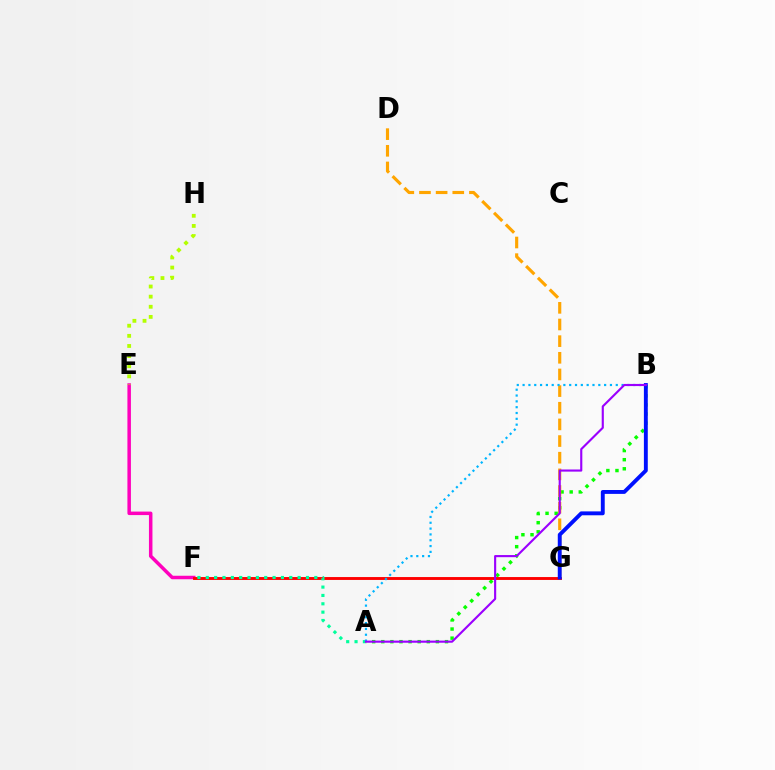{('E', 'F'): [{'color': '#ff00bd', 'line_style': 'solid', 'thickness': 2.52}], ('A', 'B'): [{'color': '#08ff00', 'line_style': 'dotted', 'thickness': 2.47}, {'color': '#00b5ff', 'line_style': 'dotted', 'thickness': 1.58}, {'color': '#9b00ff', 'line_style': 'solid', 'thickness': 1.54}], ('F', 'G'): [{'color': '#ff0000', 'line_style': 'solid', 'thickness': 2.08}], ('D', 'G'): [{'color': '#ffa500', 'line_style': 'dashed', 'thickness': 2.26}], ('E', 'H'): [{'color': '#b3ff00', 'line_style': 'dotted', 'thickness': 2.75}], ('B', 'G'): [{'color': '#0010ff', 'line_style': 'solid', 'thickness': 2.8}], ('A', 'F'): [{'color': '#00ff9d', 'line_style': 'dotted', 'thickness': 2.27}]}